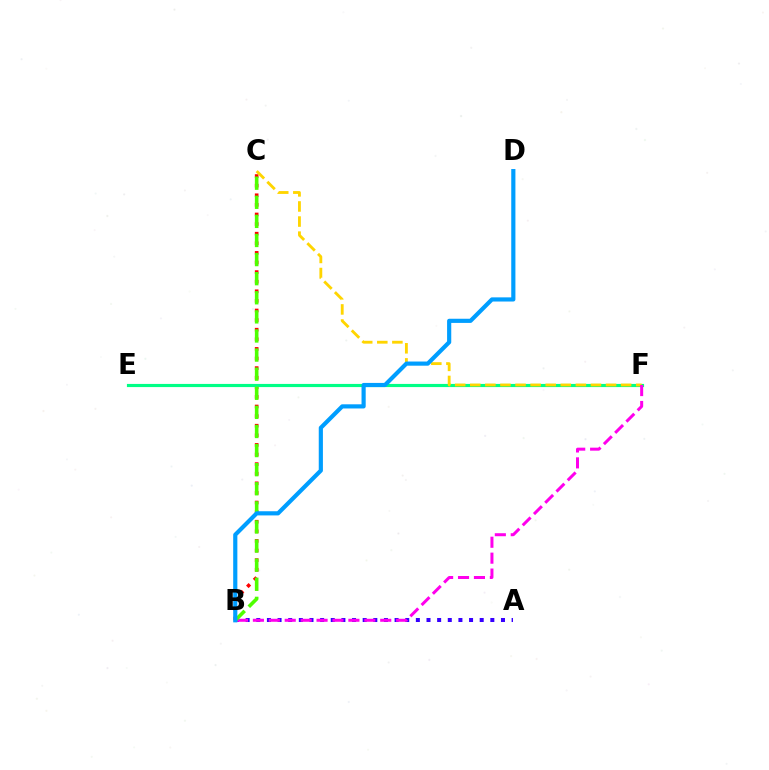{('B', 'C'): [{'color': '#ff0000', 'line_style': 'dotted', 'thickness': 2.61}, {'color': '#4fff00', 'line_style': 'dashed', 'thickness': 2.59}], ('A', 'B'): [{'color': '#3700ff', 'line_style': 'dotted', 'thickness': 2.89}], ('E', 'F'): [{'color': '#00ff86', 'line_style': 'solid', 'thickness': 2.27}], ('C', 'F'): [{'color': '#ffd500', 'line_style': 'dashed', 'thickness': 2.05}], ('B', 'F'): [{'color': '#ff00ed', 'line_style': 'dashed', 'thickness': 2.16}], ('B', 'D'): [{'color': '#009eff', 'line_style': 'solid', 'thickness': 3.0}]}